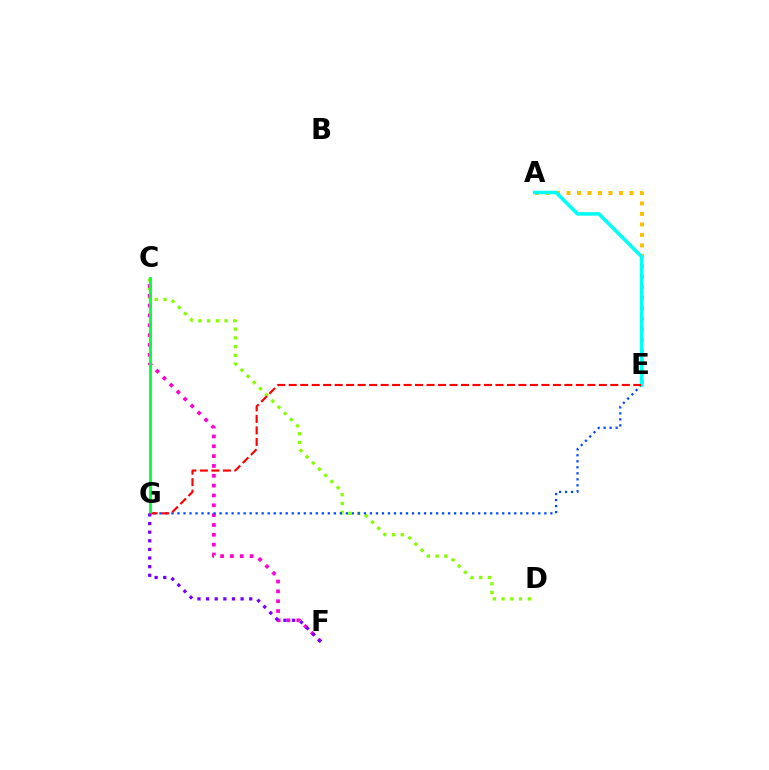{('C', 'D'): [{'color': '#84ff00', 'line_style': 'dotted', 'thickness': 2.38}], ('A', 'E'): [{'color': '#ffbd00', 'line_style': 'dotted', 'thickness': 2.85}, {'color': '#00fff6', 'line_style': 'solid', 'thickness': 2.56}], ('C', 'F'): [{'color': '#ff00cf', 'line_style': 'dotted', 'thickness': 2.67}], ('E', 'G'): [{'color': '#004bff', 'line_style': 'dotted', 'thickness': 1.63}, {'color': '#ff0000', 'line_style': 'dashed', 'thickness': 1.56}], ('C', 'G'): [{'color': '#00ff39', 'line_style': 'solid', 'thickness': 2.02}], ('F', 'G'): [{'color': '#7200ff', 'line_style': 'dotted', 'thickness': 2.34}]}